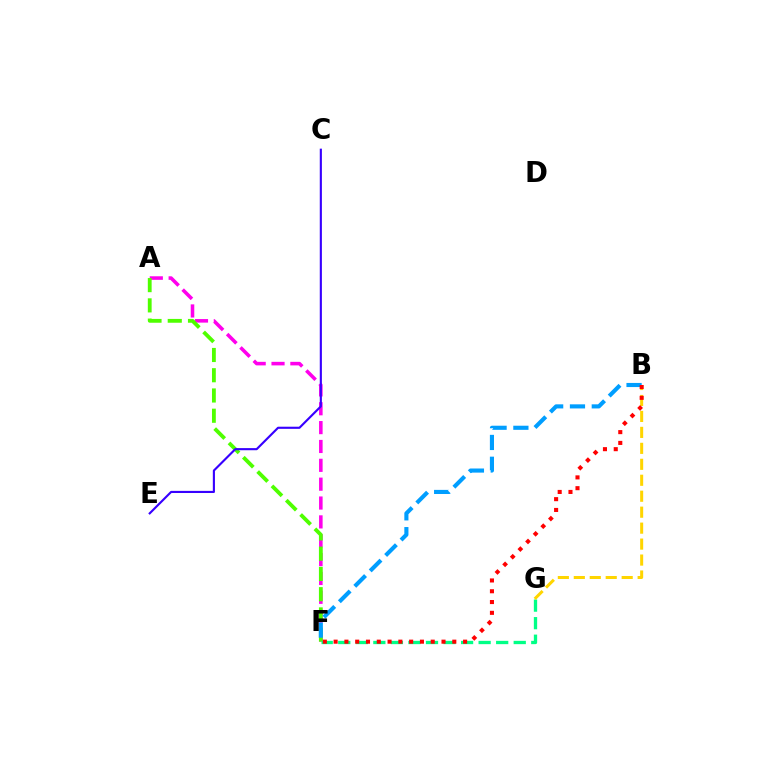{('A', 'F'): [{'color': '#ff00ed', 'line_style': 'dashed', 'thickness': 2.56}, {'color': '#4fff00', 'line_style': 'dashed', 'thickness': 2.75}], ('F', 'G'): [{'color': '#00ff86', 'line_style': 'dashed', 'thickness': 2.38}], ('B', 'G'): [{'color': '#ffd500', 'line_style': 'dashed', 'thickness': 2.17}], ('B', 'F'): [{'color': '#009eff', 'line_style': 'dashed', 'thickness': 2.96}, {'color': '#ff0000', 'line_style': 'dotted', 'thickness': 2.93}], ('C', 'E'): [{'color': '#3700ff', 'line_style': 'solid', 'thickness': 1.53}]}